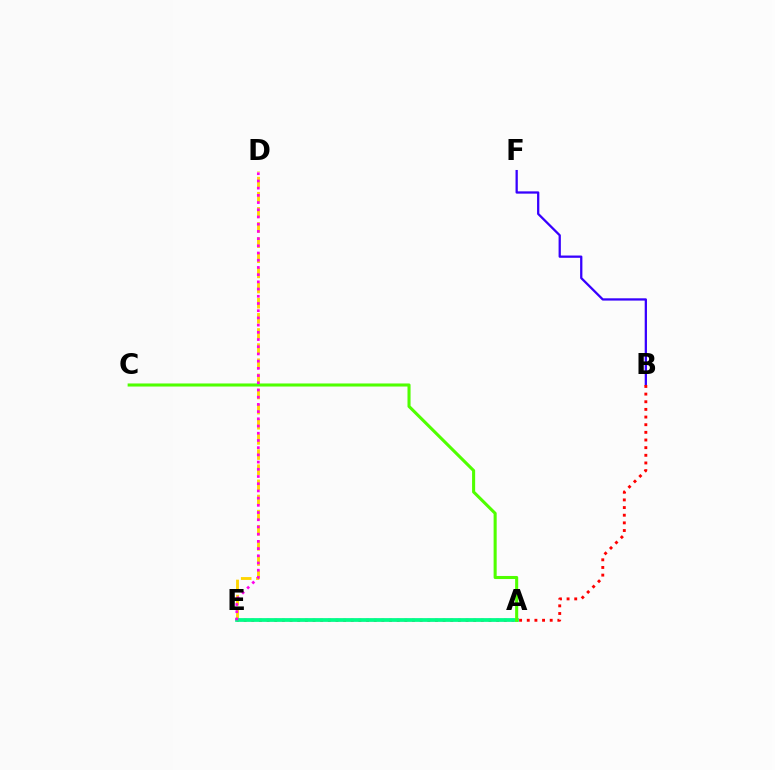{('B', 'F'): [{'color': '#3700ff', 'line_style': 'solid', 'thickness': 1.64}], ('B', 'E'): [{'color': '#ff0000', 'line_style': 'dotted', 'thickness': 2.08}], ('D', 'E'): [{'color': '#ffd500', 'line_style': 'dashed', 'thickness': 2.06}, {'color': '#ff00ed', 'line_style': 'dotted', 'thickness': 1.96}], ('A', 'E'): [{'color': '#009eff', 'line_style': 'solid', 'thickness': 1.8}, {'color': '#00ff86', 'line_style': 'solid', 'thickness': 2.65}], ('A', 'C'): [{'color': '#4fff00', 'line_style': 'solid', 'thickness': 2.21}]}